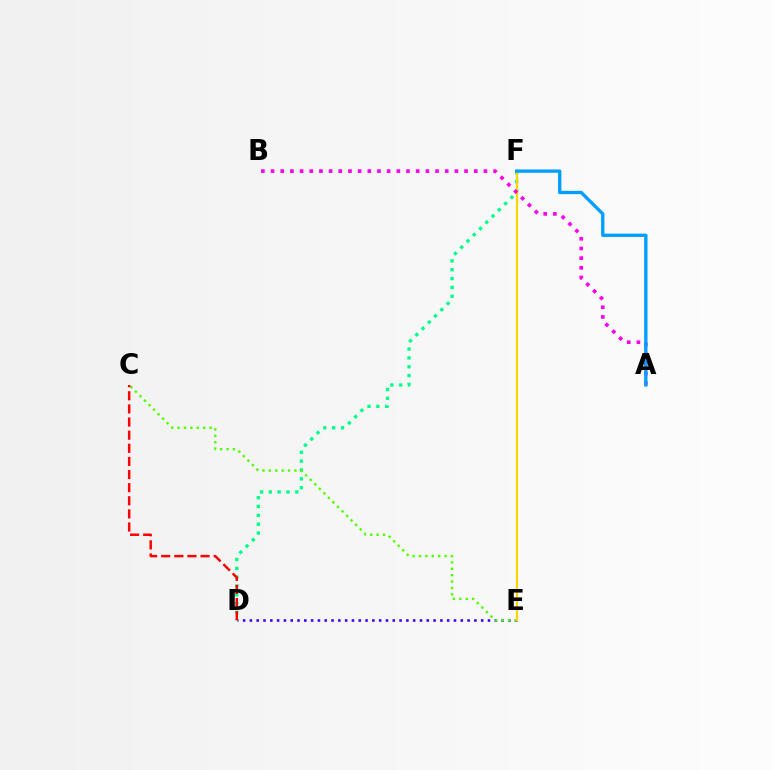{('D', 'E'): [{'color': '#3700ff', 'line_style': 'dotted', 'thickness': 1.85}], ('D', 'F'): [{'color': '#00ff86', 'line_style': 'dotted', 'thickness': 2.4}], ('C', 'E'): [{'color': '#4fff00', 'line_style': 'dotted', 'thickness': 1.74}], ('E', 'F'): [{'color': '#ffd500', 'line_style': 'solid', 'thickness': 1.58}], ('C', 'D'): [{'color': '#ff0000', 'line_style': 'dashed', 'thickness': 1.78}], ('A', 'B'): [{'color': '#ff00ed', 'line_style': 'dotted', 'thickness': 2.63}], ('A', 'F'): [{'color': '#009eff', 'line_style': 'solid', 'thickness': 2.4}]}